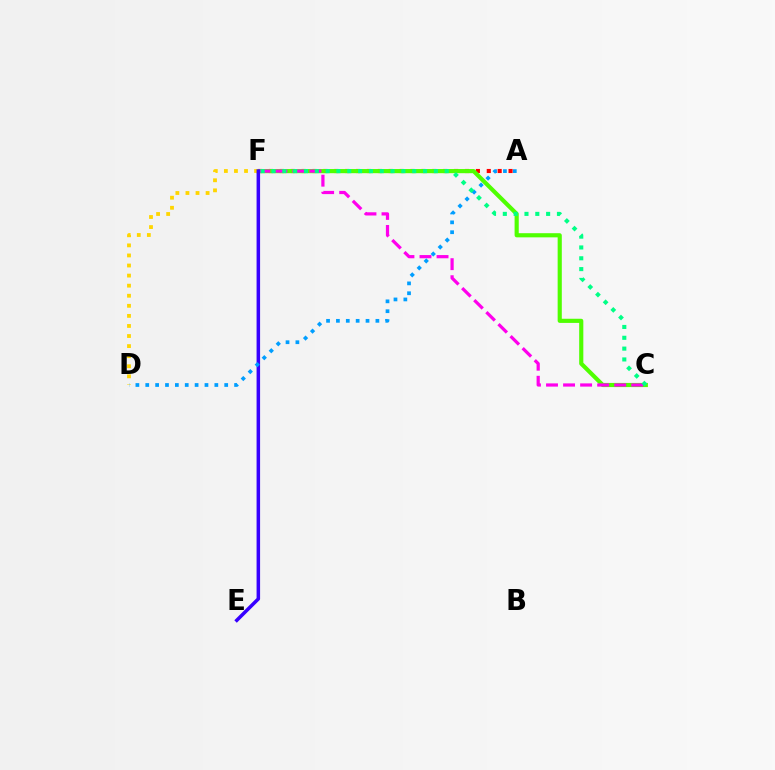{('A', 'F'): [{'color': '#ff0000', 'line_style': 'dotted', 'thickness': 2.96}], ('C', 'F'): [{'color': '#4fff00', 'line_style': 'solid', 'thickness': 2.99}, {'color': '#ff00ed', 'line_style': 'dashed', 'thickness': 2.32}, {'color': '#00ff86', 'line_style': 'dotted', 'thickness': 2.94}], ('D', 'F'): [{'color': '#ffd500', 'line_style': 'dotted', 'thickness': 2.74}], ('E', 'F'): [{'color': '#3700ff', 'line_style': 'solid', 'thickness': 2.53}], ('A', 'D'): [{'color': '#009eff', 'line_style': 'dotted', 'thickness': 2.68}]}